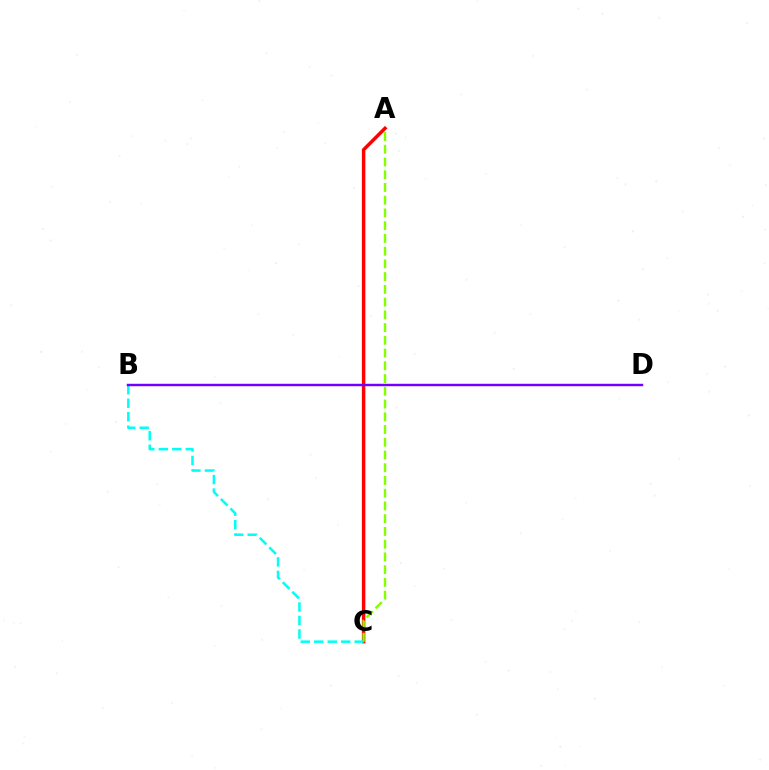{('A', 'C'): [{'color': '#ff0000', 'line_style': 'solid', 'thickness': 2.49}, {'color': '#84ff00', 'line_style': 'dashed', 'thickness': 1.73}], ('B', 'C'): [{'color': '#00fff6', 'line_style': 'dashed', 'thickness': 1.83}], ('B', 'D'): [{'color': '#7200ff', 'line_style': 'solid', 'thickness': 1.76}]}